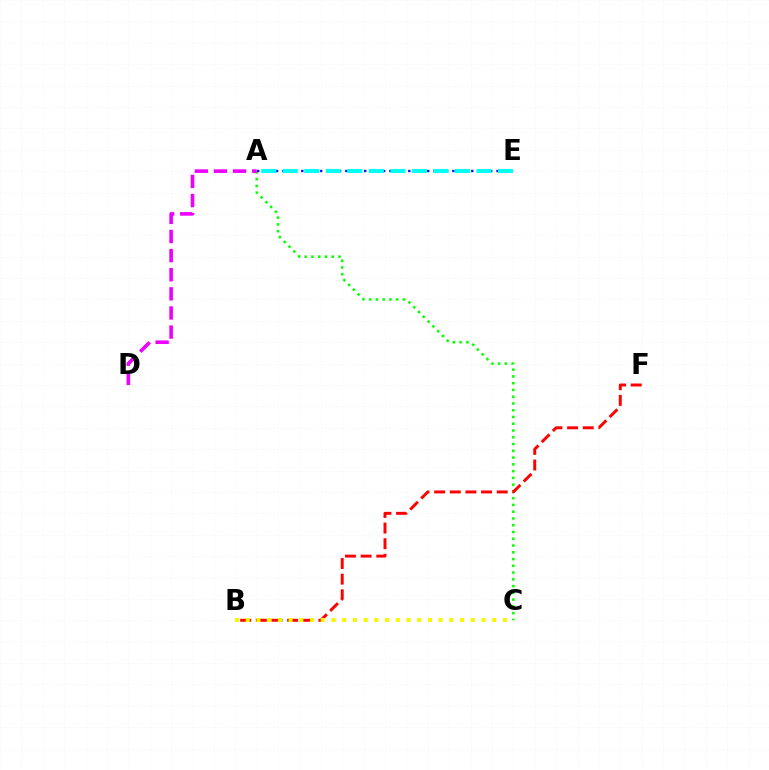{('A', 'C'): [{'color': '#08ff00', 'line_style': 'dotted', 'thickness': 1.84}], ('A', 'E'): [{'color': '#0010ff', 'line_style': 'dotted', 'thickness': 1.71}, {'color': '#00fff6', 'line_style': 'dashed', 'thickness': 2.92}], ('B', 'F'): [{'color': '#ff0000', 'line_style': 'dashed', 'thickness': 2.13}], ('B', 'C'): [{'color': '#fcf500', 'line_style': 'dotted', 'thickness': 2.91}], ('A', 'D'): [{'color': '#ee00ff', 'line_style': 'dashed', 'thickness': 2.6}]}